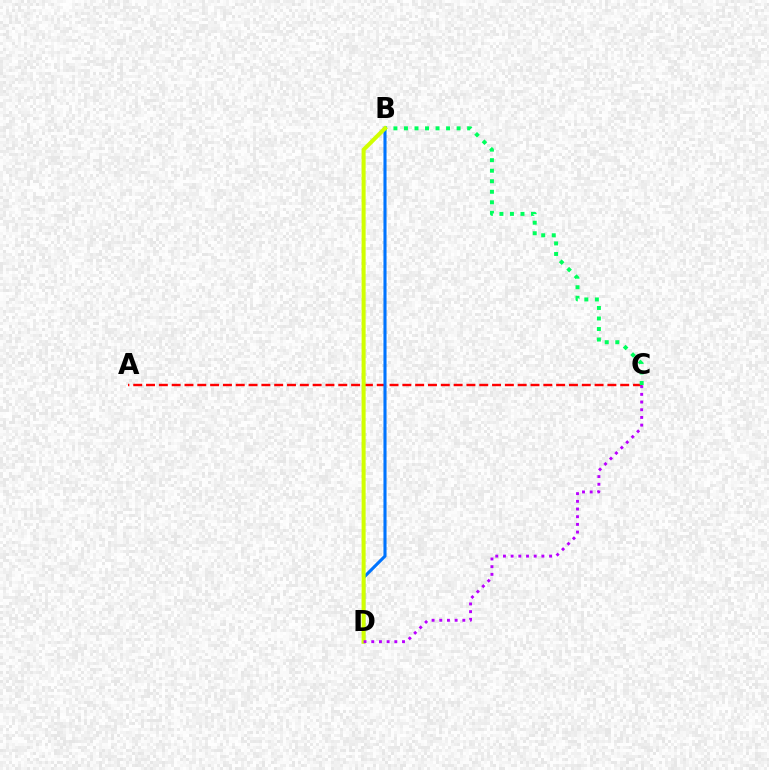{('A', 'C'): [{'color': '#ff0000', 'line_style': 'dashed', 'thickness': 1.74}], ('B', 'D'): [{'color': '#0074ff', 'line_style': 'solid', 'thickness': 2.23}, {'color': '#d1ff00', 'line_style': 'solid', 'thickness': 2.9}], ('B', 'C'): [{'color': '#00ff5c', 'line_style': 'dotted', 'thickness': 2.86}], ('C', 'D'): [{'color': '#b900ff', 'line_style': 'dotted', 'thickness': 2.09}]}